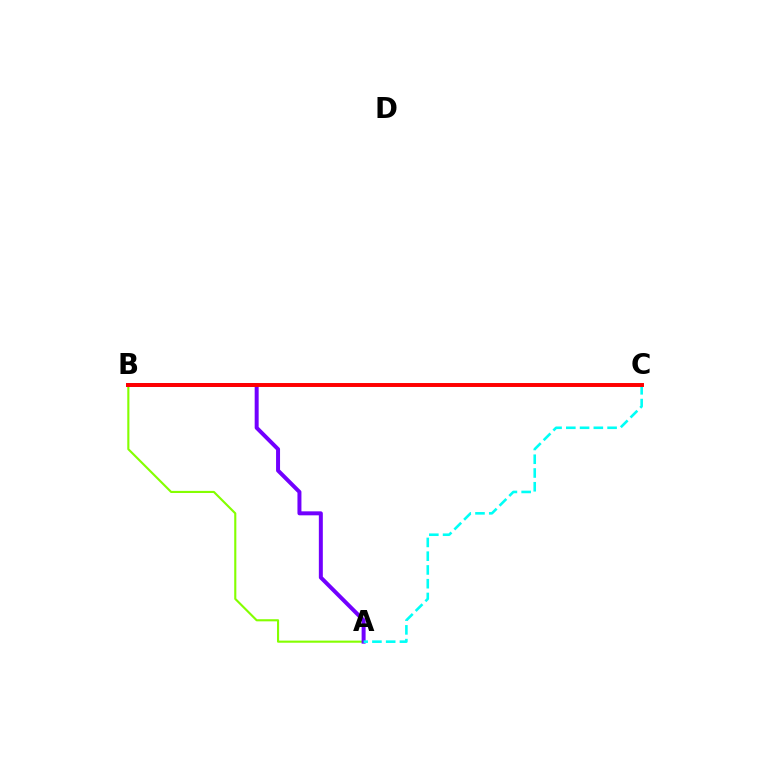{('A', 'B'): [{'color': '#84ff00', 'line_style': 'solid', 'thickness': 1.53}, {'color': '#7200ff', 'line_style': 'solid', 'thickness': 2.87}], ('A', 'C'): [{'color': '#00fff6', 'line_style': 'dashed', 'thickness': 1.87}], ('B', 'C'): [{'color': '#ff0000', 'line_style': 'solid', 'thickness': 2.83}]}